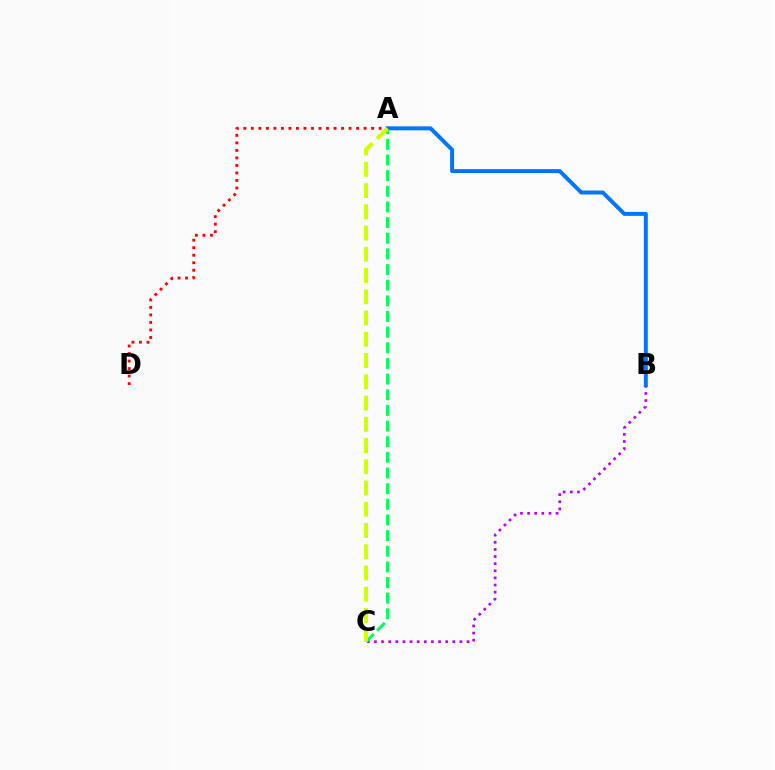{('B', 'C'): [{'color': '#b900ff', 'line_style': 'dotted', 'thickness': 1.93}], ('A', 'C'): [{'color': '#00ff5c', 'line_style': 'dashed', 'thickness': 2.13}, {'color': '#d1ff00', 'line_style': 'dashed', 'thickness': 2.89}], ('A', 'B'): [{'color': '#0074ff', 'line_style': 'solid', 'thickness': 2.85}], ('A', 'D'): [{'color': '#ff0000', 'line_style': 'dotted', 'thickness': 2.04}]}